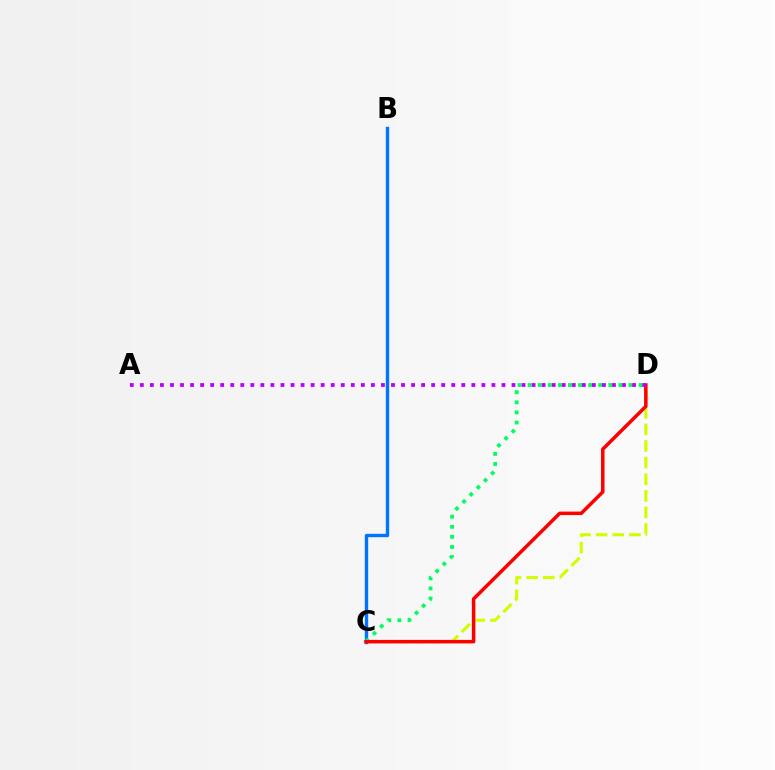{('C', 'D'): [{'color': '#d1ff00', 'line_style': 'dashed', 'thickness': 2.26}, {'color': '#00ff5c', 'line_style': 'dotted', 'thickness': 2.74}, {'color': '#ff0000', 'line_style': 'solid', 'thickness': 2.52}], ('B', 'C'): [{'color': '#0074ff', 'line_style': 'solid', 'thickness': 2.43}], ('A', 'D'): [{'color': '#b900ff', 'line_style': 'dotted', 'thickness': 2.73}]}